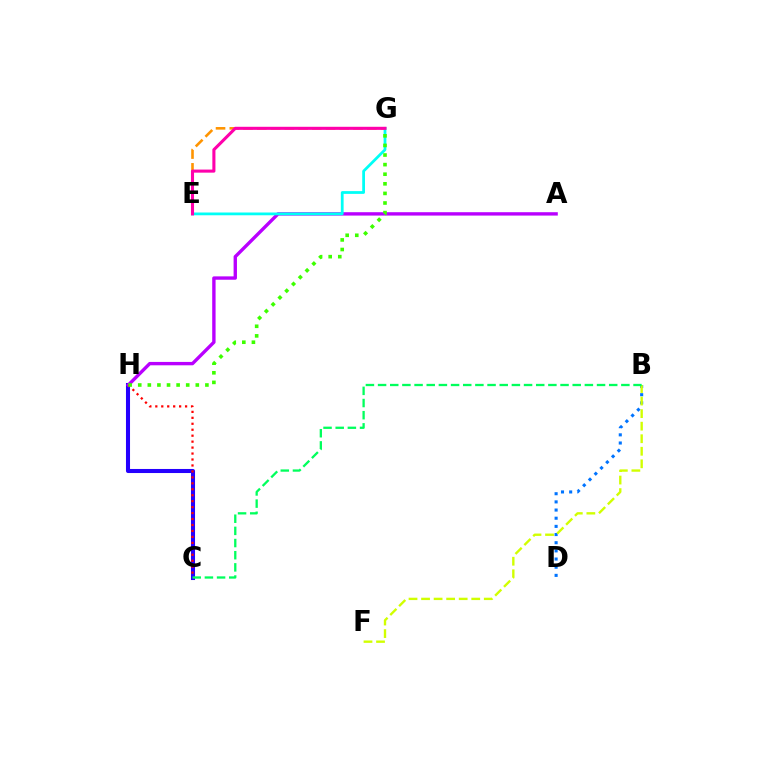{('C', 'H'): [{'color': '#2500ff', 'line_style': 'solid', 'thickness': 2.92}, {'color': '#ff0000', 'line_style': 'dotted', 'thickness': 1.62}], ('A', 'H'): [{'color': '#b900ff', 'line_style': 'solid', 'thickness': 2.43}], ('E', 'G'): [{'color': '#ff9400', 'line_style': 'dashed', 'thickness': 1.87}, {'color': '#00fff6', 'line_style': 'solid', 'thickness': 1.99}, {'color': '#ff00ac', 'line_style': 'solid', 'thickness': 2.22}], ('B', 'D'): [{'color': '#0074ff', 'line_style': 'dotted', 'thickness': 2.22}], ('G', 'H'): [{'color': '#3dff00', 'line_style': 'dotted', 'thickness': 2.61}], ('B', 'F'): [{'color': '#d1ff00', 'line_style': 'dashed', 'thickness': 1.7}], ('B', 'C'): [{'color': '#00ff5c', 'line_style': 'dashed', 'thickness': 1.65}]}